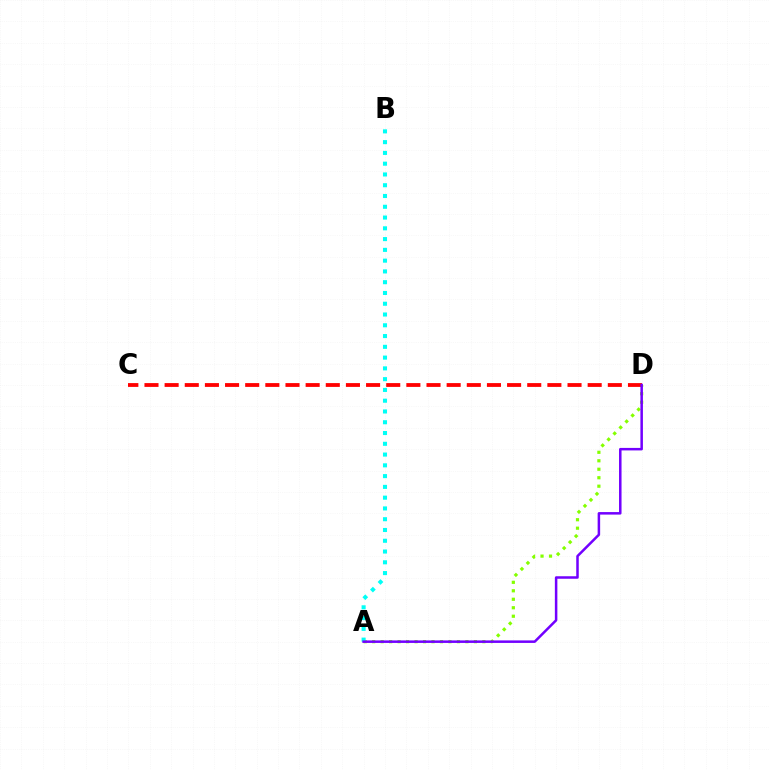{('A', 'D'): [{'color': '#84ff00', 'line_style': 'dotted', 'thickness': 2.3}, {'color': '#7200ff', 'line_style': 'solid', 'thickness': 1.81}], ('C', 'D'): [{'color': '#ff0000', 'line_style': 'dashed', 'thickness': 2.74}], ('A', 'B'): [{'color': '#00fff6', 'line_style': 'dotted', 'thickness': 2.93}]}